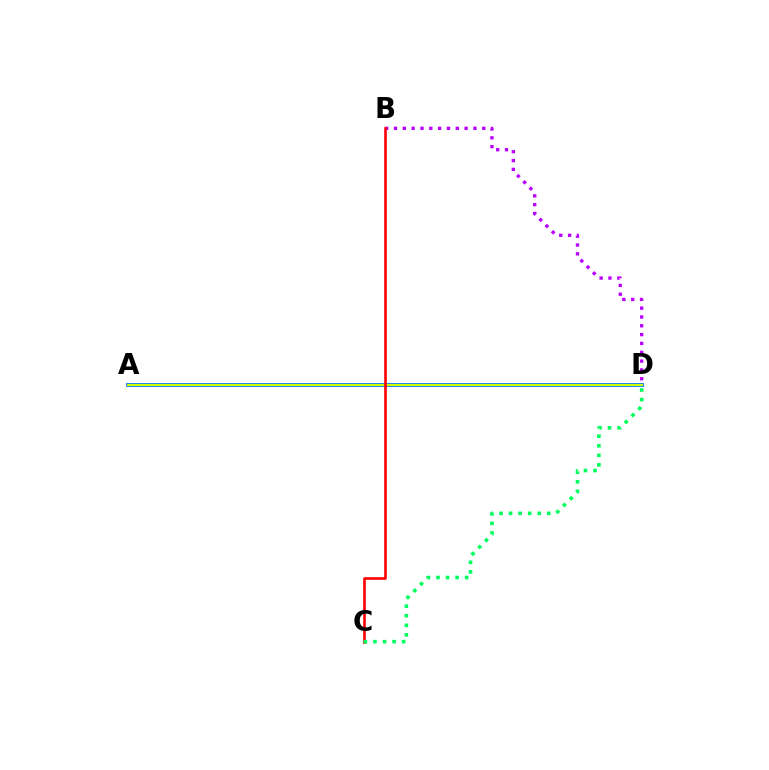{('B', 'D'): [{'color': '#b900ff', 'line_style': 'dotted', 'thickness': 2.4}], ('A', 'D'): [{'color': '#0074ff', 'line_style': 'solid', 'thickness': 2.76}, {'color': '#d1ff00', 'line_style': 'solid', 'thickness': 1.57}], ('B', 'C'): [{'color': '#ff0000', 'line_style': 'solid', 'thickness': 1.9}], ('C', 'D'): [{'color': '#00ff5c', 'line_style': 'dotted', 'thickness': 2.6}]}